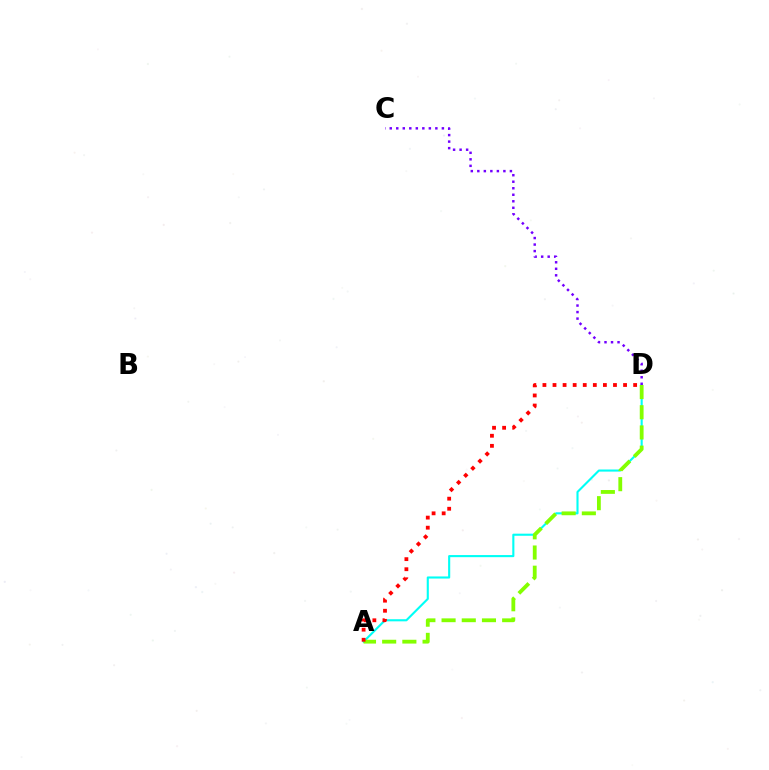{('A', 'D'): [{'color': '#00fff6', 'line_style': 'solid', 'thickness': 1.52}, {'color': '#84ff00', 'line_style': 'dashed', 'thickness': 2.74}, {'color': '#ff0000', 'line_style': 'dotted', 'thickness': 2.74}], ('C', 'D'): [{'color': '#7200ff', 'line_style': 'dotted', 'thickness': 1.77}]}